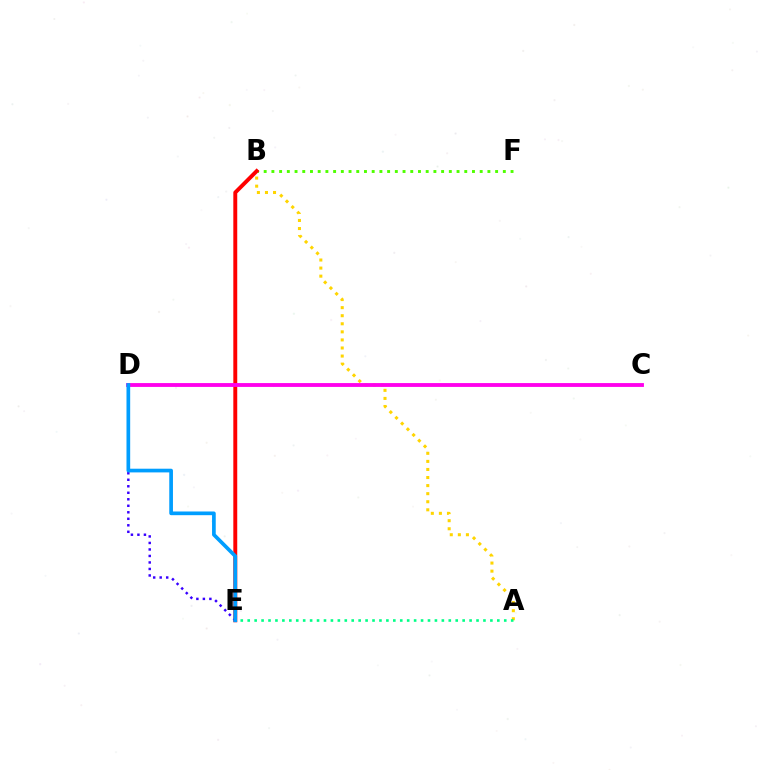{('A', 'B'): [{'color': '#ffd500', 'line_style': 'dotted', 'thickness': 2.19}], ('B', 'F'): [{'color': '#4fff00', 'line_style': 'dotted', 'thickness': 2.1}], ('B', 'E'): [{'color': '#ff0000', 'line_style': 'solid', 'thickness': 2.82}], ('C', 'D'): [{'color': '#ff00ed', 'line_style': 'solid', 'thickness': 2.77}], ('D', 'E'): [{'color': '#3700ff', 'line_style': 'dotted', 'thickness': 1.77}, {'color': '#009eff', 'line_style': 'solid', 'thickness': 2.66}], ('A', 'E'): [{'color': '#00ff86', 'line_style': 'dotted', 'thickness': 1.88}]}